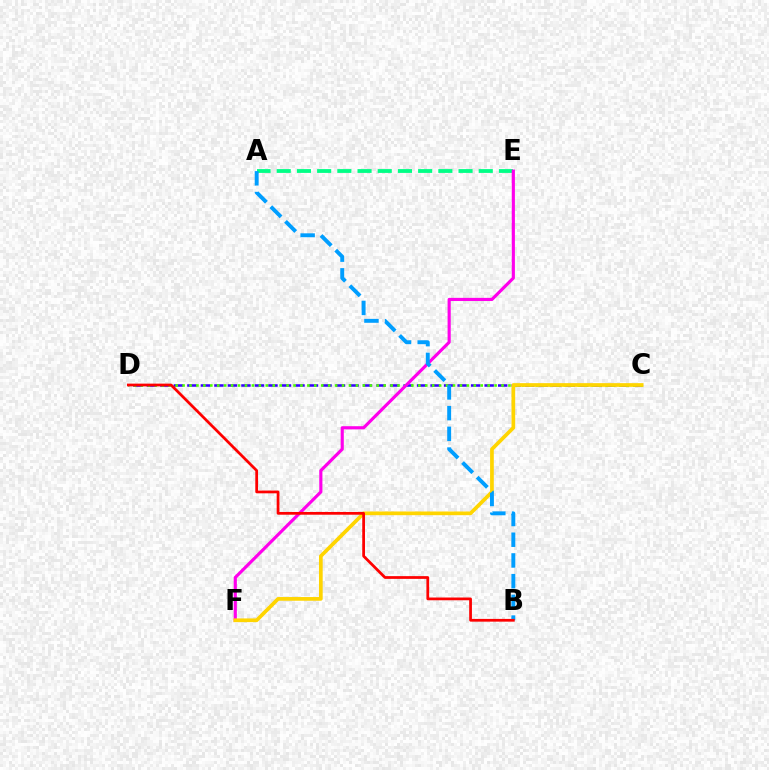{('C', 'D'): [{'color': '#3700ff', 'line_style': 'dashed', 'thickness': 1.84}, {'color': '#4fff00', 'line_style': 'dotted', 'thickness': 1.88}], ('A', 'E'): [{'color': '#00ff86', 'line_style': 'dashed', 'thickness': 2.74}], ('E', 'F'): [{'color': '#ff00ed', 'line_style': 'solid', 'thickness': 2.27}], ('C', 'F'): [{'color': '#ffd500', 'line_style': 'solid', 'thickness': 2.67}], ('A', 'B'): [{'color': '#009eff', 'line_style': 'dashed', 'thickness': 2.81}], ('B', 'D'): [{'color': '#ff0000', 'line_style': 'solid', 'thickness': 1.98}]}